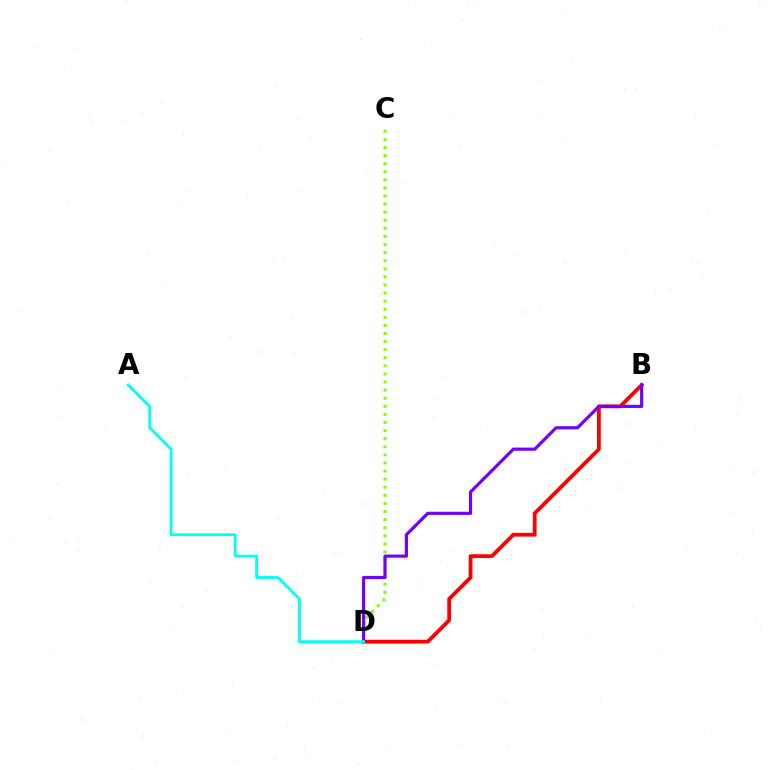{('C', 'D'): [{'color': '#84ff00', 'line_style': 'dotted', 'thickness': 2.2}], ('B', 'D'): [{'color': '#ff0000', 'line_style': 'solid', 'thickness': 2.71}, {'color': '#7200ff', 'line_style': 'solid', 'thickness': 2.28}], ('A', 'D'): [{'color': '#00fff6', 'line_style': 'solid', 'thickness': 2.02}]}